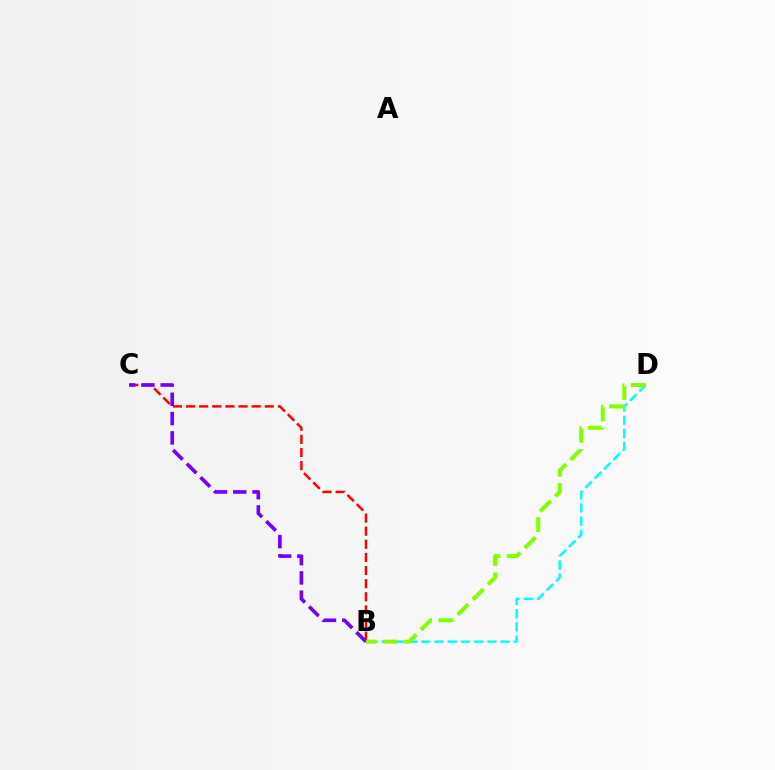{('B', 'D'): [{'color': '#00fff6', 'line_style': 'dashed', 'thickness': 1.79}, {'color': '#84ff00', 'line_style': 'dashed', 'thickness': 2.92}], ('B', 'C'): [{'color': '#ff0000', 'line_style': 'dashed', 'thickness': 1.78}, {'color': '#7200ff', 'line_style': 'dashed', 'thickness': 2.62}]}